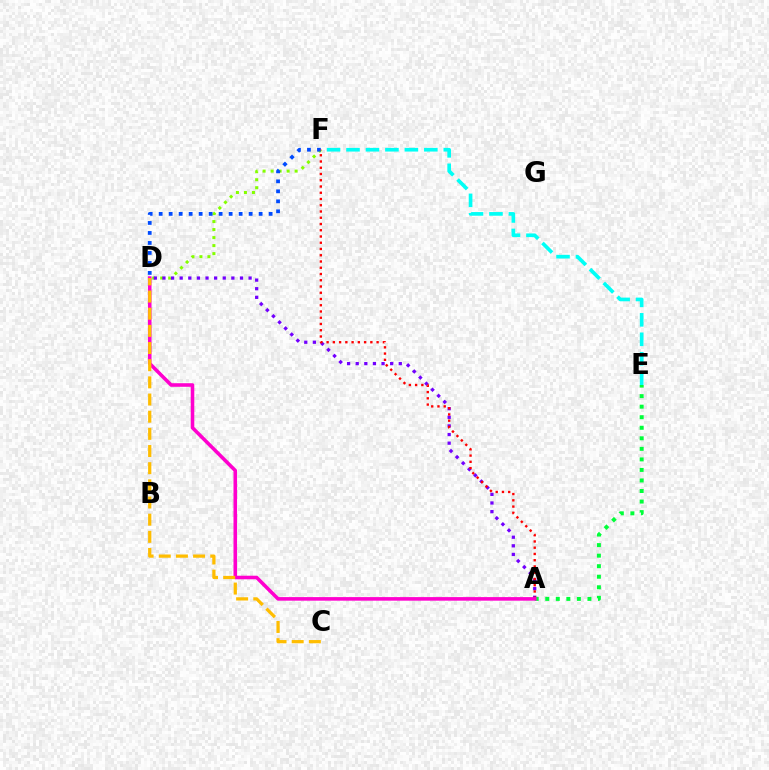{('E', 'F'): [{'color': '#00fff6', 'line_style': 'dashed', 'thickness': 2.64}], ('D', 'F'): [{'color': '#84ff00', 'line_style': 'dotted', 'thickness': 2.18}, {'color': '#004bff', 'line_style': 'dotted', 'thickness': 2.72}], ('A', 'D'): [{'color': '#7200ff', 'line_style': 'dotted', 'thickness': 2.34}, {'color': '#ff00cf', 'line_style': 'solid', 'thickness': 2.57}], ('A', 'E'): [{'color': '#00ff39', 'line_style': 'dotted', 'thickness': 2.86}], ('A', 'F'): [{'color': '#ff0000', 'line_style': 'dotted', 'thickness': 1.7}], ('C', 'D'): [{'color': '#ffbd00', 'line_style': 'dashed', 'thickness': 2.33}]}